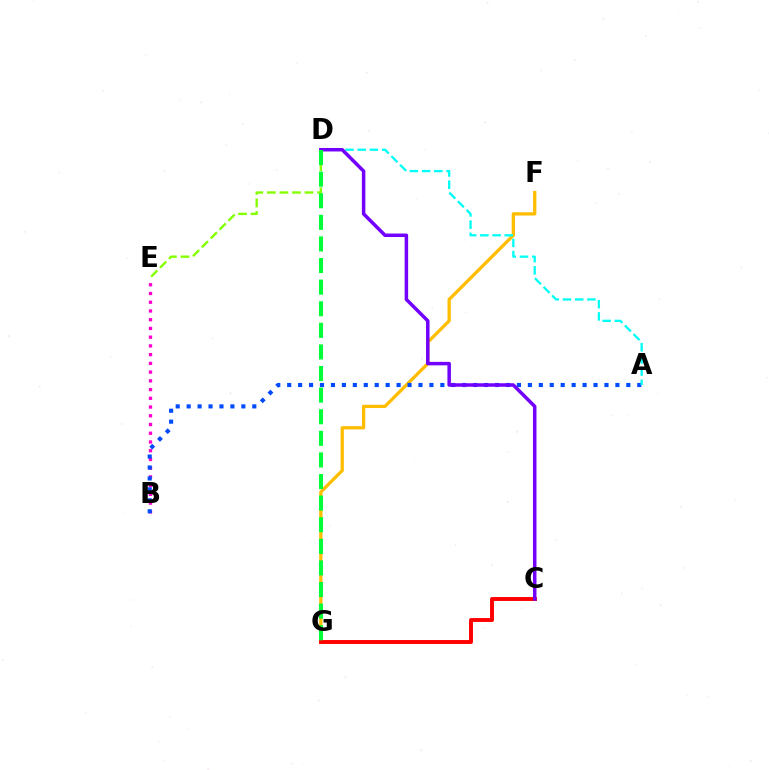{('F', 'G'): [{'color': '#ffbd00', 'line_style': 'solid', 'thickness': 2.36}], ('B', 'E'): [{'color': '#ff00cf', 'line_style': 'dotted', 'thickness': 2.37}], ('D', 'E'): [{'color': '#84ff00', 'line_style': 'dashed', 'thickness': 1.71}], ('C', 'G'): [{'color': '#ff0000', 'line_style': 'solid', 'thickness': 2.82}], ('A', 'B'): [{'color': '#004bff', 'line_style': 'dotted', 'thickness': 2.97}], ('A', 'D'): [{'color': '#00fff6', 'line_style': 'dashed', 'thickness': 1.66}], ('C', 'D'): [{'color': '#7200ff', 'line_style': 'solid', 'thickness': 2.52}], ('D', 'G'): [{'color': '#00ff39', 'line_style': 'dashed', 'thickness': 2.93}]}